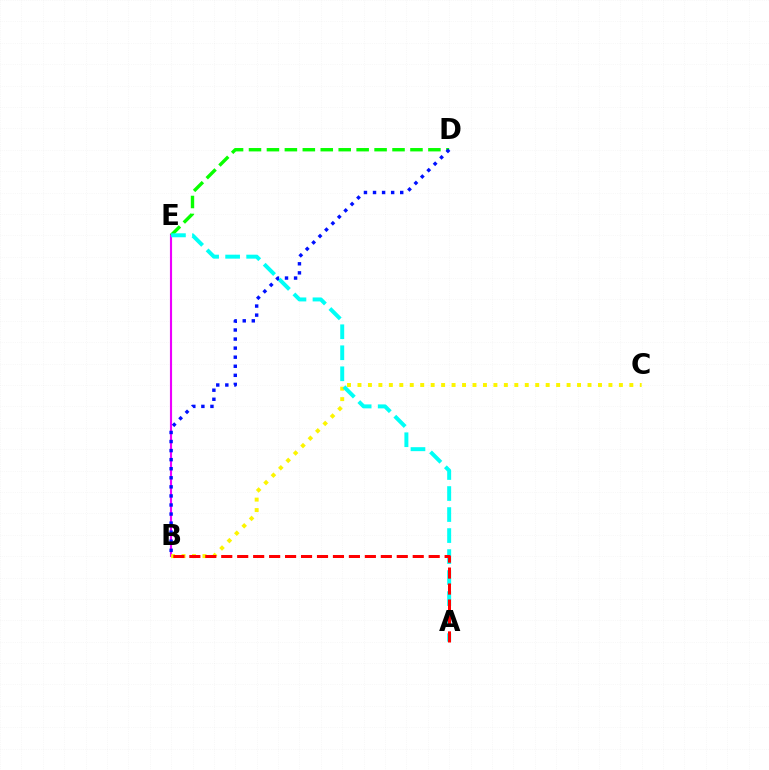{('B', 'E'): [{'color': '#ee00ff', 'line_style': 'solid', 'thickness': 1.53}], ('D', 'E'): [{'color': '#08ff00', 'line_style': 'dashed', 'thickness': 2.44}], ('B', 'C'): [{'color': '#fcf500', 'line_style': 'dotted', 'thickness': 2.84}], ('A', 'E'): [{'color': '#00fff6', 'line_style': 'dashed', 'thickness': 2.85}], ('A', 'B'): [{'color': '#ff0000', 'line_style': 'dashed', 'thickness': 2.17}], ('B', 'D'): [{'color': '#0010ff', 'line_style': 'dotted', 'thickness': 2.46}]}